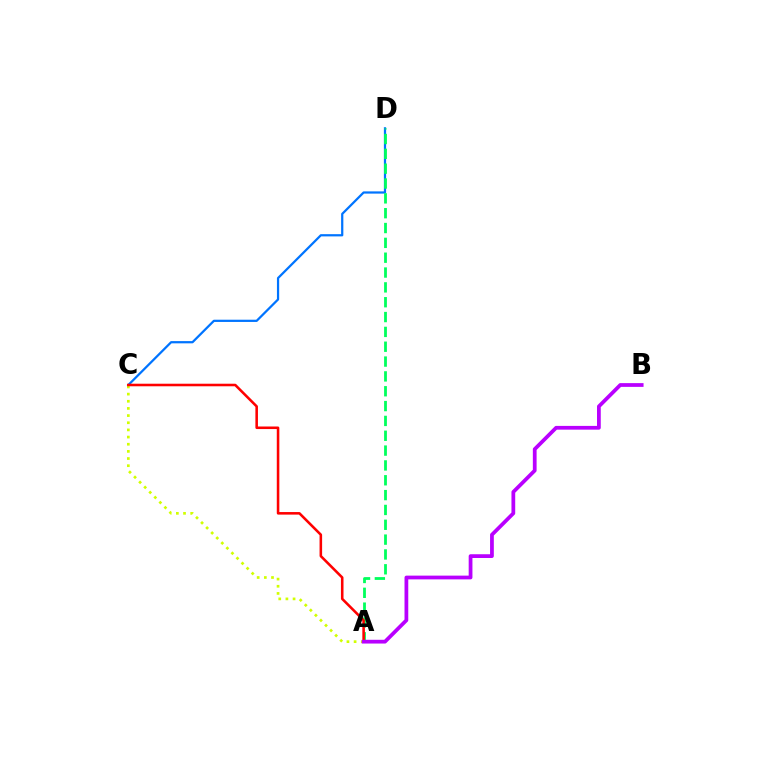{('C', 'D'): [{'color': '#0074ff', 'line_style': 'solid', 'thickness': 1.61}], ('A', 'D'): [{'color': '#00ff5c', 'line_style': 'dashed', 'thickness': 2.02}], ('A', 'C'): [{'color': '#d1ff00', 'line_style': 'dotted', 'thickness': 1.95}, {'color': '#ff0000', 'line_style': 'solid', 'thickness': 1.84}], ('A', 'B'): [{'color': '#b900ff', 'line_style': 'solid', 'thickness': 2.7}]}